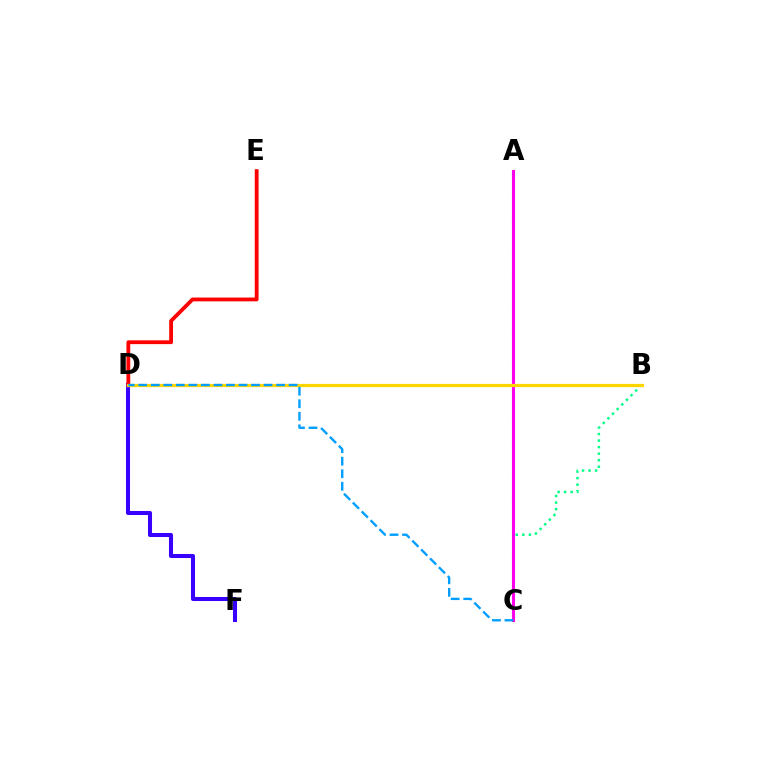{('D', 'F'): [{'color': '#3700ff', 'line_style': 'solid', 'thickness': 2.91}], ('D', 'E'): [{'color': '#ff0000', 'line_style': 'solid', 'thickness': 2.74}], ('B', 'C'): [{'color': '#00ff86', 'line_style': 'dotted', 'thickness': 1.78}], ('A', 'C'): [{'color': '#4fff00', 'line_style': 'dashed', 'thickness': 1.52}, {'color': '#ff00ed', 'line_style': 'solid', 'thickness': 2.21}], ('B', 'D'): [{'color': '#ffd500', 'line_style': 'solid', 'thickness': 2.32}], ('C', 'D'): [{'color': '#009eff', 'line_style': 'dashed', 'thickness': 1.7}]}